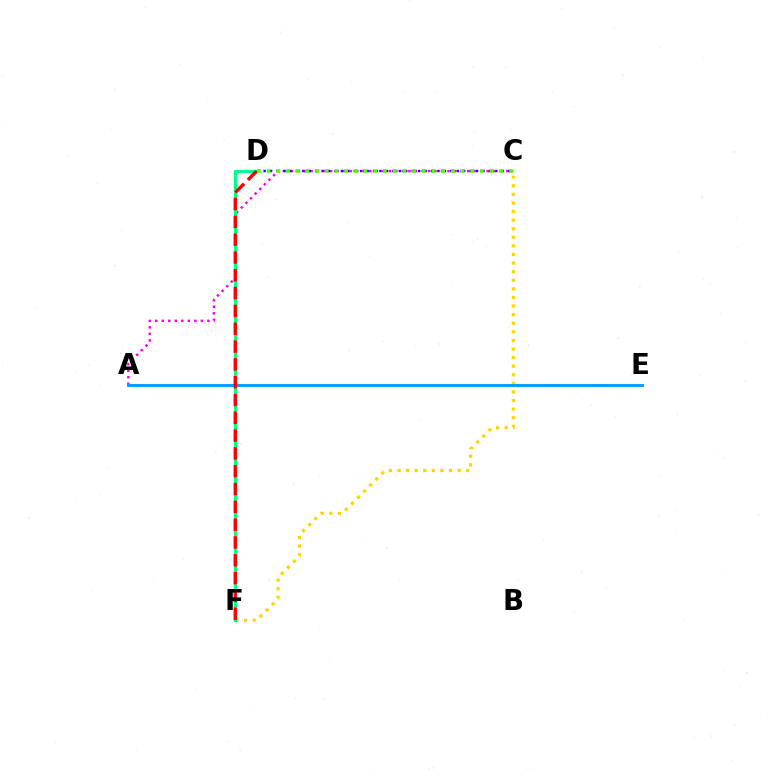{('C', 'F'): [{'color': '#ffd500', 'line_style': 'dotted', 'thickness': 2.33}], ('A', 'C'): [{'color': '#ff00ed', 'line_style': 'dotted', 'thickness': 1.77}], ('D', 'F'): [{'color': '#00ff86', 'line_style': 'solid', 'thickness': 2.27}, {'color': '#ff0000', 'line_style': 'dashed', 'thickness': 2.42}], ('A', 'E'): [{'color': '#009eff', 'line_style': 'solid', 'thickness': 2.1}], ('C', 'D'): [{'color': '#3700ff', 'line_style': 'dotted', 'thickness': 1.75}, {'color': '#4fff00', 'line_style': 'dotted', 'thickness': 2.64}]}